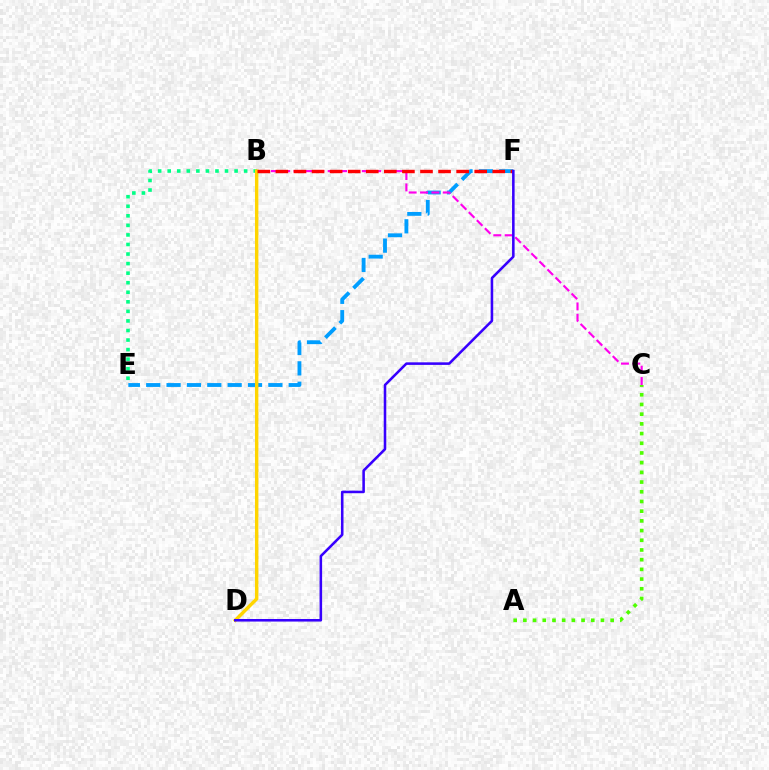{('E', 'F'): [{'color': '#009eff', 'line_style': 'dashed', 'thickness': 2.77}], ('B', 'C'): [{'color': '#ff00ed', 'line_style': 'dashed', 'thickness': 1.55}], ('B', 'E'): [{'color': '#00ff86', 'line_style': 'dotted', 'thickness': 2.6}], ('A', 'C'): [{'color': '#4fff00', 'line_style': 'dotted', 'thickness': 2.64}], ('B', 'D'): [{'color': '#ffd500', 'line_style': 'solid', 'thickness': 2.45}], ('B', 'F'): [{'color': '#ff0000', 'line_style': 'dashed', 'thickness': 2.46}], ('D', 'F'): [{'color': '#3700ff', 'line_style': 'solid', 'thickness': 1.84}]}